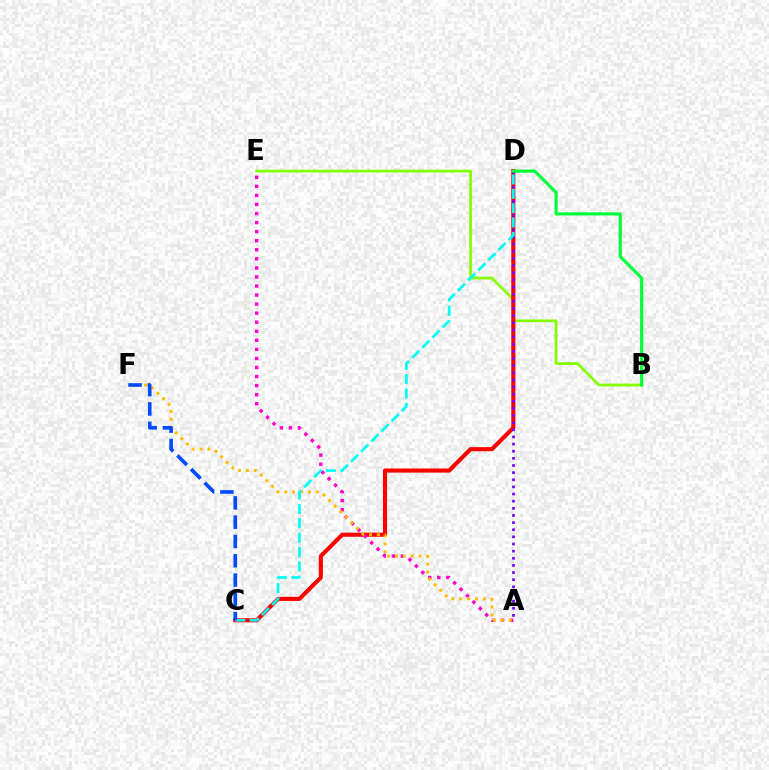{('B', 'E'): [{'color': '#84ff00', 'line_style': 'solid', 'thickness': 1.99}], ('C', 'D'): [{'color': '#ff0000', 'line_style': 'solid', 'thickness': 2.96}, {'color': '#00fff6', 'line_style': 'dashed', 'thickness': 1.95}], ('A', 'D'): [{'color': '#7200ff', 'line_style': 'dotted', 'thickness': 1.94}], ('A', 'E'): [{'color': '#ff00cf', 'line_style': 'dotted', 'thickness': 2.46}], ('A', 'F'): [{'color': '#ffbd00', 'line_style': 'dotted', 'thickness': 2.14}], ('B', 'D'): [{'color': '#00ff39', 'line_style': 'solid', 'thickness': 2.27}], ('C', 'F'): [{'color': '#004bff', 'line_style': 'dashed', 'thickness': 2.62}]}